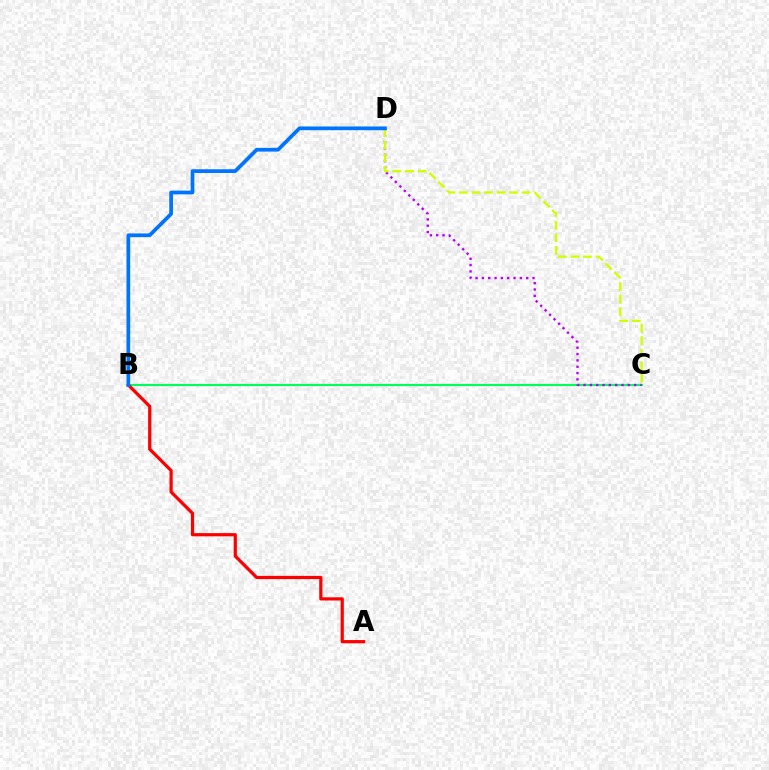{('B', 'C'): [{'color': '#00ff5c', 'line_style': 'solid', 'thickness': 1.51}], ('A', 'B'): [{'color': '#ff0000', 'line_style': 'solid', 'thickness': 2.31}], ('C', 'D'): [{'color': '#b900ff', 'line_style': 'dotted', 'thickness': 1.72}, {'color': '#d1ff00', 'line_style': 'dashed', 'thickness': 1.71}], ('B', 'D'): [{'color': '#0074ff', 'line_style': 'solid', 'thickness': 2.68}]}